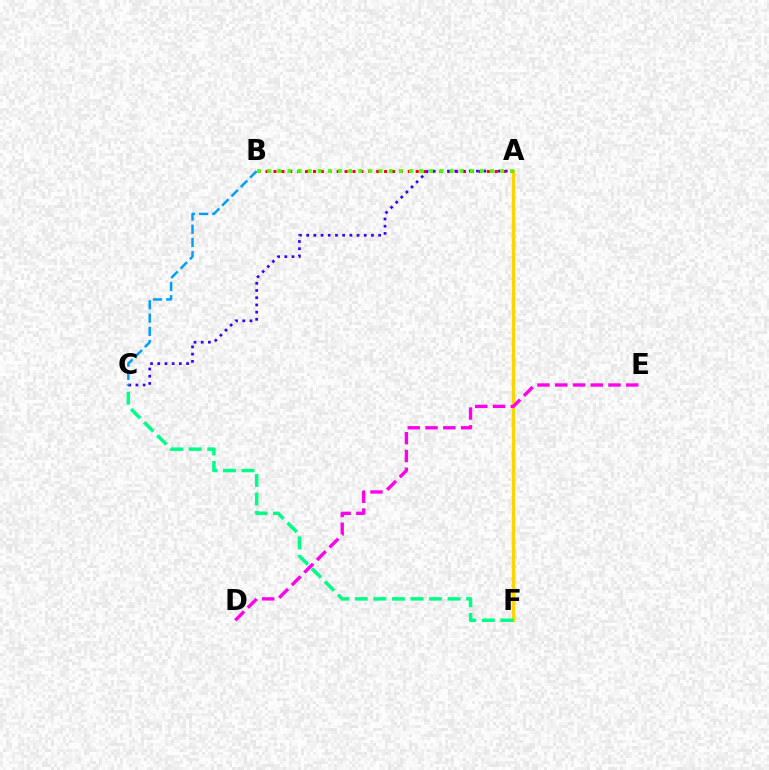{('A', 'B'): [{'color': '#ff0000', 'line_style': 'dotted', 'thickness': 2.15}, {'color': '#4fff00', 'line_style': 'dotted', 'thickness': 2.75}], ('A', 'F'): [{'color': '#ffd500', 'line_style': 'solid', 'thickness': 2.47}], ('C', 'F'): [{'color': '#00ff86', 'line_style': 'dashed', 'thickness': 2.52}], ('A', 'C'): [{'color': '#3700ff', 'line_style': 'dotted', 'thickness': 1.96}], ('B', 'C'): [{'color': '#009eff', 'line_style': 'dashed', 'thickness': 1.8}], ('D', 'E'): [{'color': '#ff00ed', 'line_style': 'dashed', 'thickness': 2.41}]}